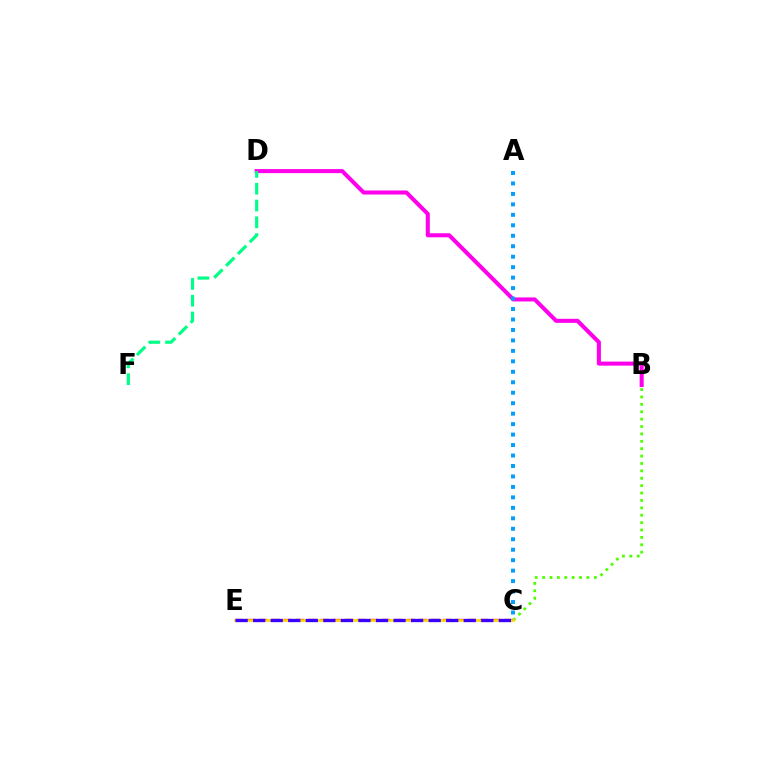{('B', 'C'): [{'color': '#4fff00', 'line_style': 'dotted', 'thickness': 2.01}], ('B', 'D'): [{'color': '#ff00ed', 'line_style': 'solid', 'thickness': 2.92}], ('D', 'F'): [{'color': '#00ff86', 'line_style': 'dashed', 'thickness': 2.28}], ('C', 'E'): [{'color': '#ff0000', 'line_style': 'dashed', 'thickness': 1.67}, {'color': '#ffd500', 'line_style': 'solid', 'thickness': 1.88}, {'color': '#3700ff', 'line_style': 'dashed', 'thickness': 2.38}], ('A', 'C'): [{'color': '#009eff', 'line_style': 'dotted', 'thickness': 2.84}]}